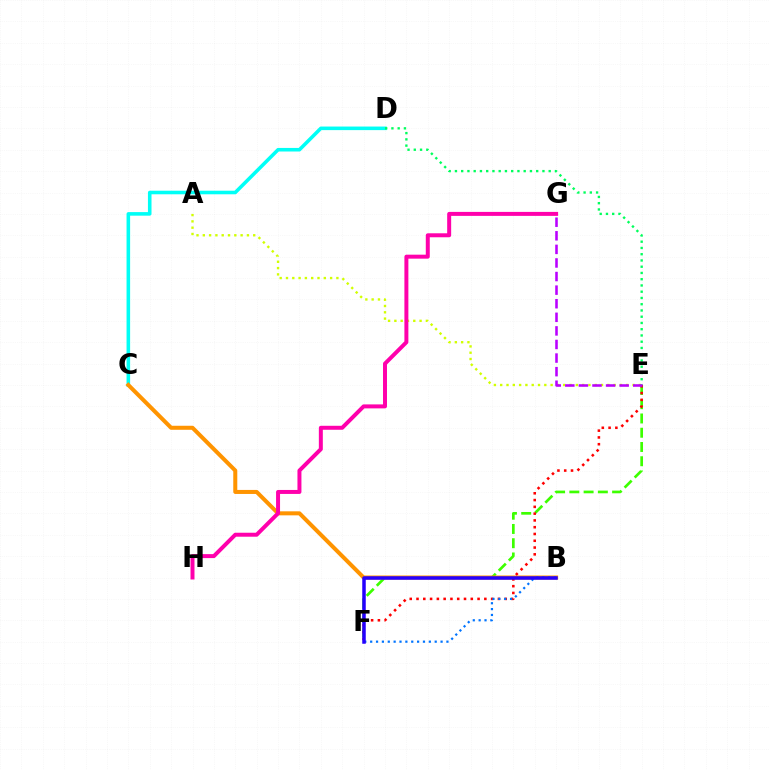{('E', 'F'): [{'color': '#3dff00', 'line_style': 'dashed', 'thickness': 1.94}, {'color': '#ff0000', 'line_style': 'dotted', 'thickness': 1.84}], ('C', 'D'): [{'color': '#00fff6', 'line_style': 'solid', 'thickness': 2.57}], ('B', 'C'): [{'color': '#ff9400', 'line_style': 'solid', 'thickness': 2.9}], ('B', 'F'): [{'color': '#0074ff', 'line_style': 'dotted', 'thickness': 1.59}, {'color': '#2500ff', 'line_style': 'solid', 'thickness': 2.52}], ('A', 'E'): [{'color': '#d1ff00', 'line_style': 'dotted', 'thickness': 1.71}], ('D', 'E'): [{'color': '#00ff5c', 'line_style': 'dotted', 'thickness': 1.7}], ('E', 'G'): [{'color': '#b900ff', 'line_style': 'dashed', 'thickness': 1.85}], ('G', 'H'): [{'color': '#ff00ac', 'line_style': 'solid', 'thickness': 2.86}]}